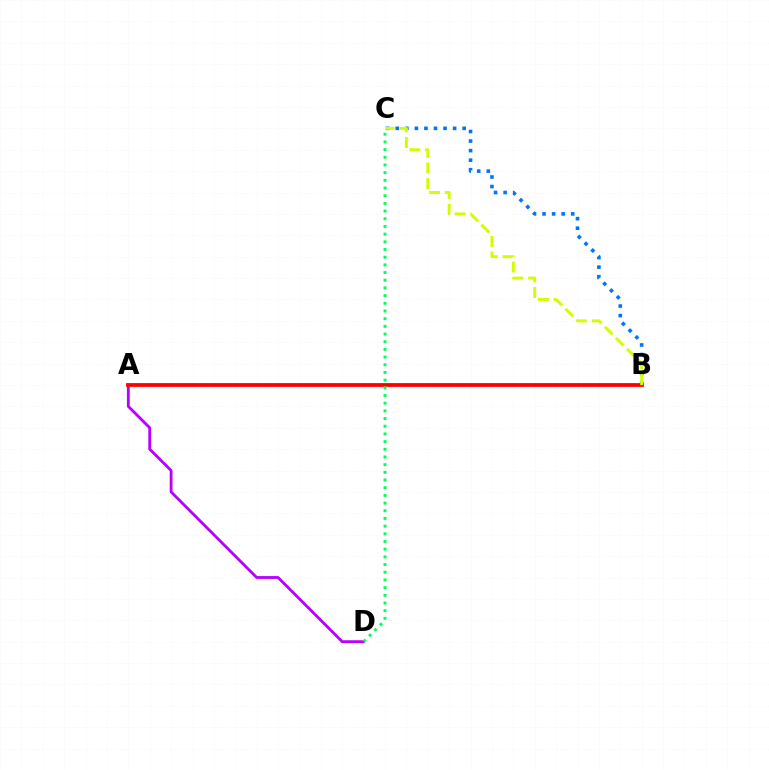{('A', 'D'): [{'color': '#b900ff', 'line_style': 'solid', 'thickness': 2.03}], ('B', 'C'): [{'color': '#0074ff', 'line_style': 'dotted', 'thickness': 2.6}, {'color': '#d1ff00', 'line_style': 'dashed', 'thickness': 2.12}], ('A', 'B'): [{'color': '#ff0000', 'line_style': 'solid', 'thickness': 2.72}], ('C', 'D'): [{'color': '#00ff5c', 'line_style': 'dotted', 'thickness': 2.09}]}